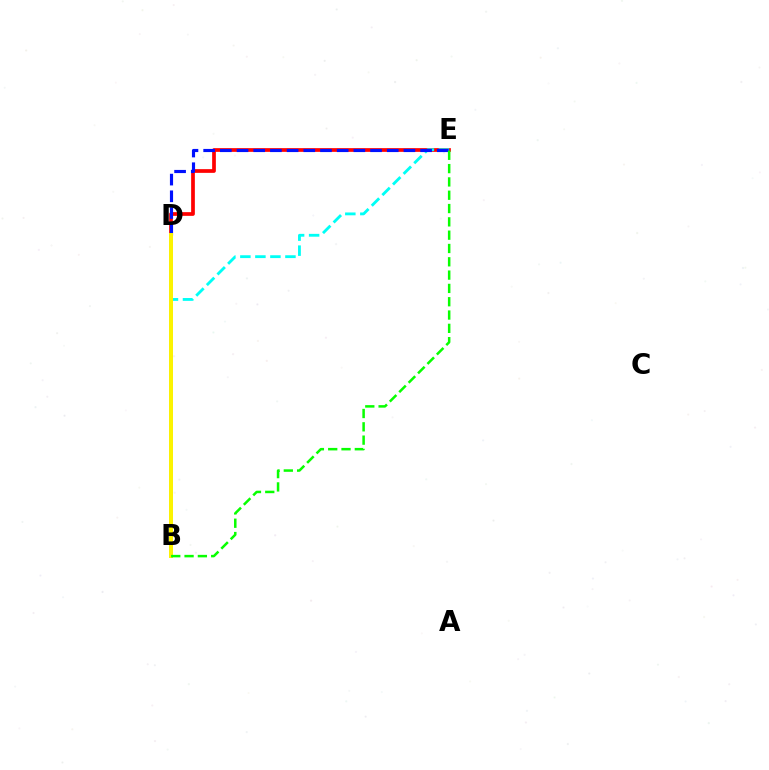{('D', 'E'): [{'color': '#ff0000', 'line_style': 'solid', 'thickness': 2.67}, {'color': '#0010ff', 'line_style': 'dashed', 'thickness': 2.27}], ('B', 'E'): [{'color': '#00fff6', 'line_style': 'dashed', 'thickness': 2.04}, {'color': '#08ff00', 'line_style': 'dashed', 'thickness': 1.81}], ('B', 'D'): [{'color': '#ee00ff', 'line_style': 'solid', 'thickness': 2.55}, {'color': '#fcf500', 'line_style': 'solid', 'thickness': 2.85}]}